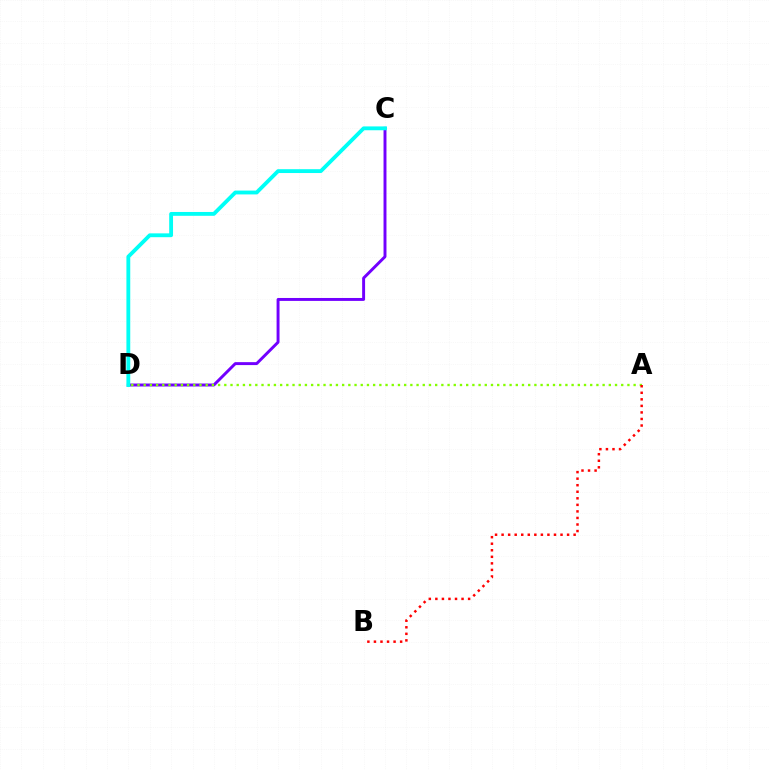{('C', 'D'): [{'color': '#7200ff', 'line_style': 'solid', 'thickness': 2.11}, {'color': '#00fff6', 'line_style': 'solid', 'thickness': 2.76}], ('A', 'D'): [{'color': '#84ff00', 'line_style': 'dotted', 'thickness': 1.69}], ('A', 'B'): [{'color': '#ff0000', 'line_style': 'dotted', 'thickness': 1.78}]}